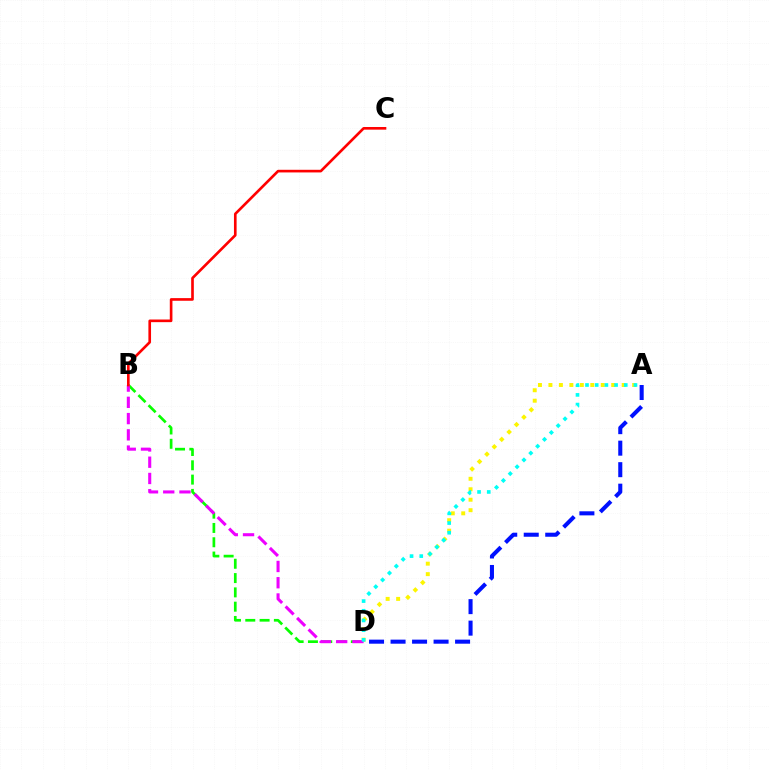{('B', 'D'): [{'color': '#08ff00', 'line_style': 'dashed', 'thickness': 1.94}, {'color': '#ee00ff', 'line_style': 'dashed', 'thickness': 2.21}], ('A', 'D'): [{'color': '#fcf500', 'line_style': 'dotted', 'thickness': 2.84}, {'color': '#00fff6', 'line_style': 'dotted', 'thickness': 2.63}, {'color': '#0010ff', 'line_style': 'dashed', 'thickness': 2.92}], ('B', 'C'): [{'color': '#ff0000', 'line_style': 'solid', 'thickness': 1.9}]}